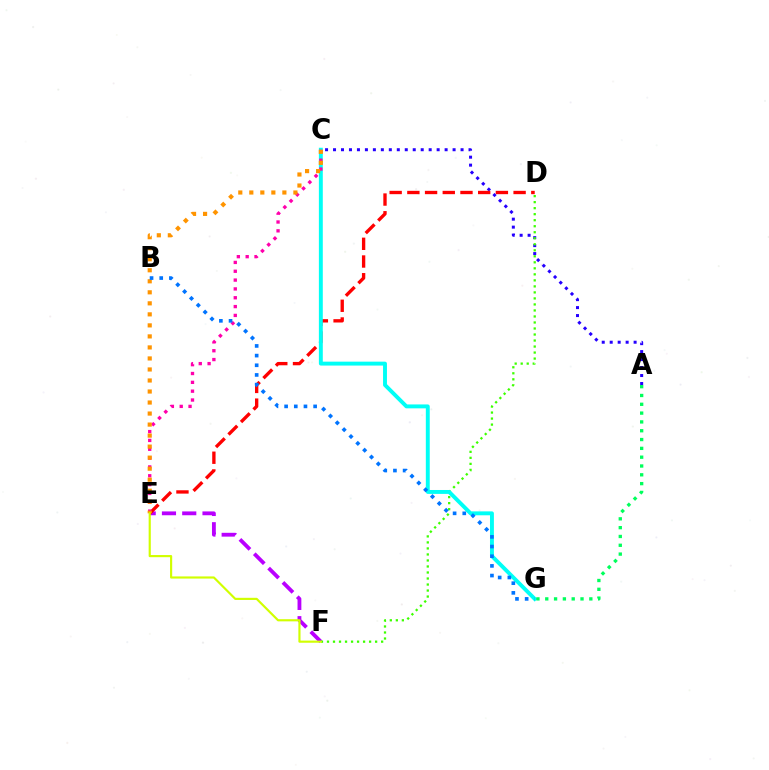{('A', 'C'): [{'color': '#2500ff', 'line_style': 'dotted', 'thickness': 2.17}], ('E', 'F'): [{'color': '#b900ff', 'line_style': 'dashed', 'thickness': 2.75}, {'color': '#d1ff00', 'line_style': 'solid', 'thickness': 1.55}], ('D', 'F'): [{'color': '#3dff00', 'line_style': 'dotted', 'thickness': 1.63}], ('D', 'E'): [{'color': '#ff0000', 'line_style': 'dashed', 'thickness': 2.41}], ('C', 'G'): [{'color': '#00fff6', 'line_style': 'solid', 'thickness': 2.81}], ('C', 'E'): [{'color': '#ff00ac', 'line_style': 'dotted', 'thickness': 2.4}, {'color': '#ff9400', 'line_style': 'dotted', 'thickness': 2.99}], ('A', 'G'): [{'color': '#00ff5c', 'line_style': 'dotted', 'thickness': 2.39}], ('B', 'G'): [{'color': '#0074ff', 'line_style': 'dotted', 'thickness': 2.63}]}